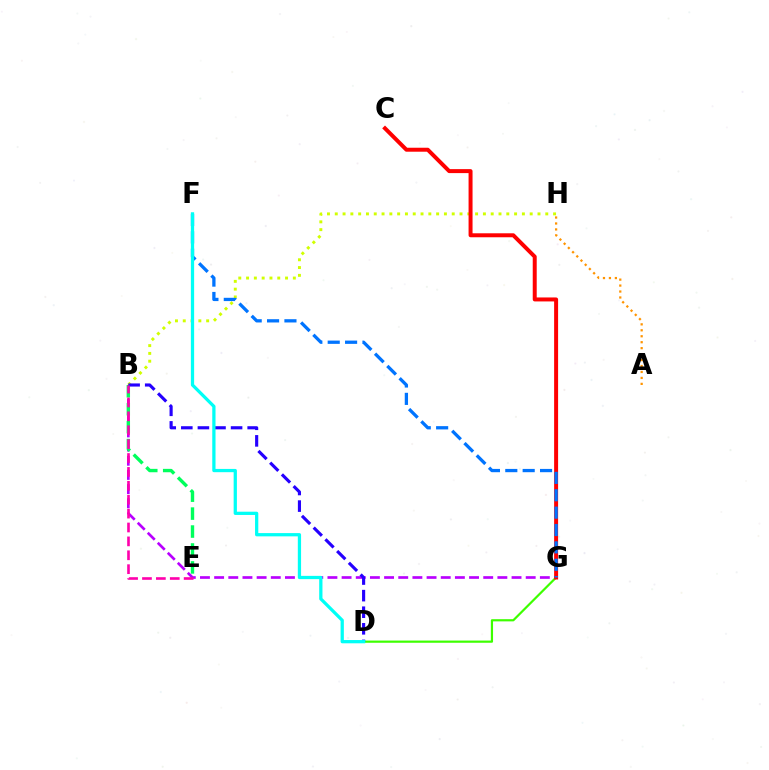{('B', 'H'): [{'color': '#d1ff00', 'line_style': 'dotted', 'thickness': 2.12}], ('B', 'G'): [{'color': '#b900ff', 'line_style': 'dashed', 'thickness': 1.92}], ('D', 'G'): [{'color': '#3dff00', 'line_style': 'solid', 'thickness': 1.58}], ('B', 'E'): [{'color': '#00ff5c', 'line_style': 'dashed', 'thickness': 2.44}, {'color': '#ff00ac', 'line_style': 'dashed', 'thickness': 1.89}], ('B', 'D'): [{'color': '#2500ff', 'line_style': 'dashed', 'thickness': 2.25}], ('A', 'H'): [{'color': '#ff9400', 'line_style': 'dotted', 'thickness': 1.62}], ('C', 'G'): [{'color': '#ff0000', 'line_style': 'solid', 'thickness': 2.86}], ('F', 'G'): [{'color': '#0074ff', 'line_style': 'dashed', 'thickness': 2.36}], ('D', 'F'): [{'color': '#00fff6', 'line_style': 'solid', 'thickness': 2.35}]}